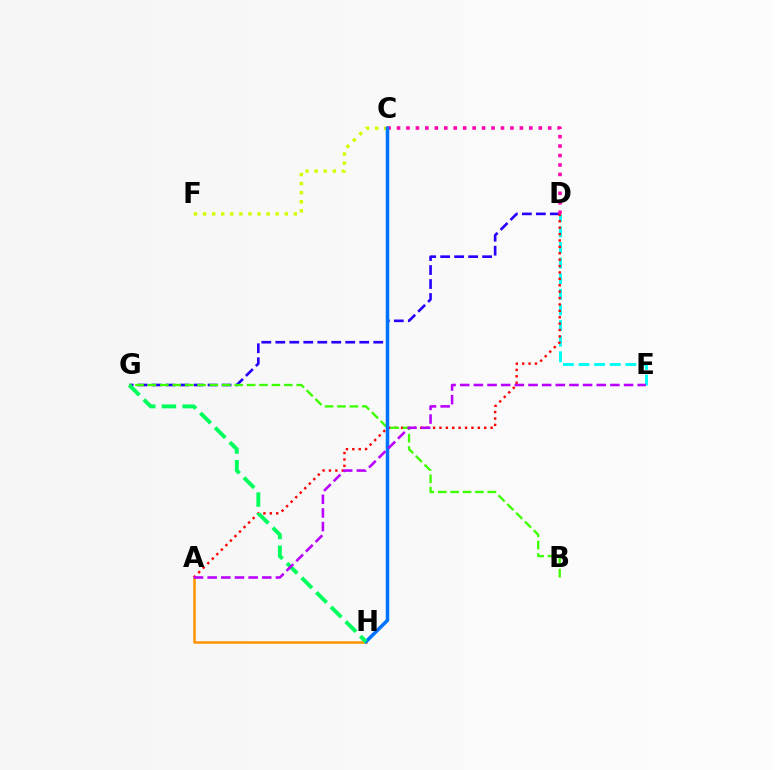{('D', 'G'): [{'color': '#2500ff', 'line_style': 'dashed', 'thickness': 1.9}], ('A', 'H'): [{'color': '#ff9400', 'line_style': 'solid', 'thickness': 1.8}], ('D', 'E'): [{'color': '#00fff6', 'line_style': 'dashed', 'thickness': 2.12}], ('A', 'D'): [{'color': '#ff0000', 'line_style': 'dotted', 'thickness': 1.74}], ('C', 'F'): [{'color': '#d1ff00', 'line_style': 'dotted', 'thickness': 2.47}], ('B', 'G'): [{'color': '#3dff00', 'line_style': 'dashed', 'thickness': 1.68}], ('C', 'D'): [{'color': '#ff00ac', 'line_style': 'dotted', 'thickness': 2.57}], ('C', 'H'): [{'color': '#0074ff', 'line_style': 'solid', 'thickness': 2.55}], ('G', 'H'): [{'color': '#00ff5c', 'line_style': 'dashed', 'thickness': 2.81}], ('A', 'E'): [{'color': '#b900ff', 'line_style': 'dashed', 'thickness': 1.85}]}